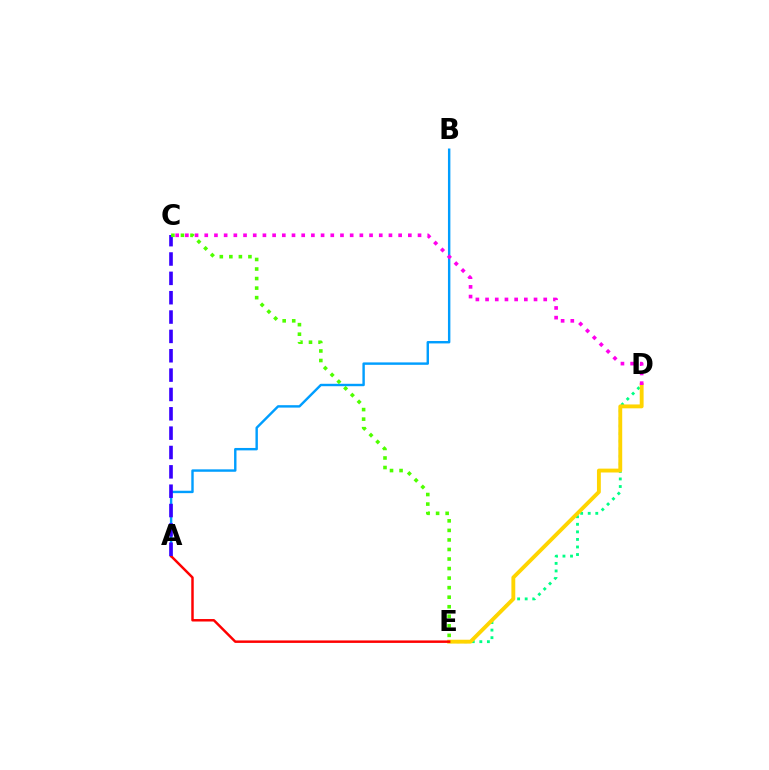{('A', 'B'): [{'color': '#009eff', 'line_style': 'solid', 'thickness': 1.74}], ('D', 'E'): [{'color': '#00ff86', 'line_style': 'dotted', 'thickness': 2.05}, {'color': '#ffd500', 'line_style': 'solid', 'thickness': 2.78}], ('C', 'D'): [{'color': '#ff00ed', 'line_style': 'dotted', 'thickness': 2.63}], ('A', 'E'): [{'color': '#ff0000', 'line_style': 'solid', 'thickness': 1.78}], ('A', 'C'): [{'color': '#3700ff', 'line_style': 'dashed', 'thickness': 2.63}], ('C', 'E'): [{'color': '#4fff00', 'line_style': 'dotted', 'thickness': 2.59}]}